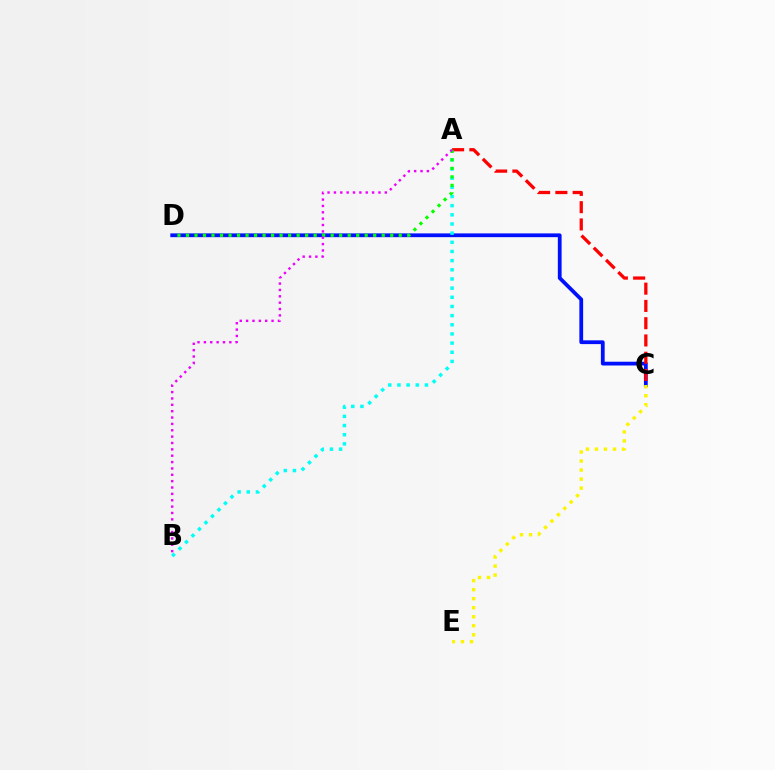{('C', 'D'): [{'color': '#0010ff', 'line_style': 'solid', 'thickness': 2.72}], ('A', 'B'): [{'color': '#00fff6', 'line_style': 'dotted', 'thickness': 2.49}, {'color': '#ee00ff', 'line_style': 'dotted', 'thickness': 1.73}], ('A', 'C'): [{'color': '#ff0000', 'line_style': 'dashed', 'thickness': 2.35}], ('A', 'D'): [{'color': '#08ff00', 'line_style': 'dotted', 'thickness': 2.31}], ('C', 'E'): [{'color': '#fcf500', 'line_style': 'dotted', 'thickness': 2.45}]}